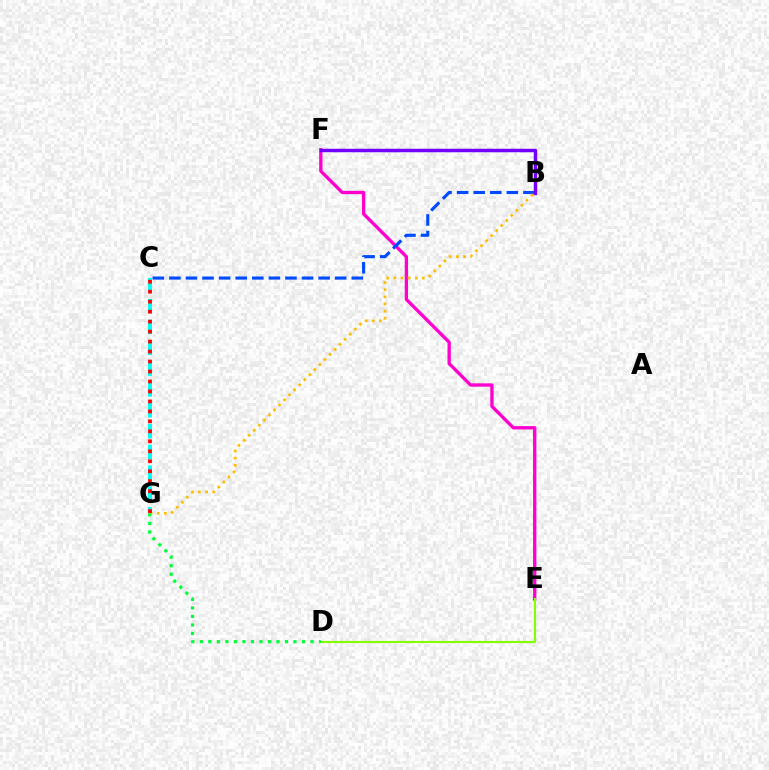{('E', 'F'): [{'color': '#ff00cf', 'line_style': 'solid', 'thickness': 2.39}], ('D', 'E'): [{'color': '#84ff00', 'line_style': 'solid', 'thickness': 1.52}], ('C', 'G'): [{'color': '#00fff6', 'line_style': 'dashed', 'thickness': 2.83}, {'color': '#ff0000', 'line_style': 'dotted', 'thickness': 2.71}], ('B', 'C'): [{'color': '#004bff', 'line_style': 'dashed', 'thickness': 2.25}], ('B', 'G'): [{'color': '#ffbd00', 'line_style': 'dotted', 'thickness': 1.94}], ('D', 'G'): [{'color': '#00ff39', 'line_style': 'dotted', 'thickness': 2.31}], ('B', 'F'): [{'color': '#7200ff', 'line_style': 'solid', 'thickness': 2.5}]}